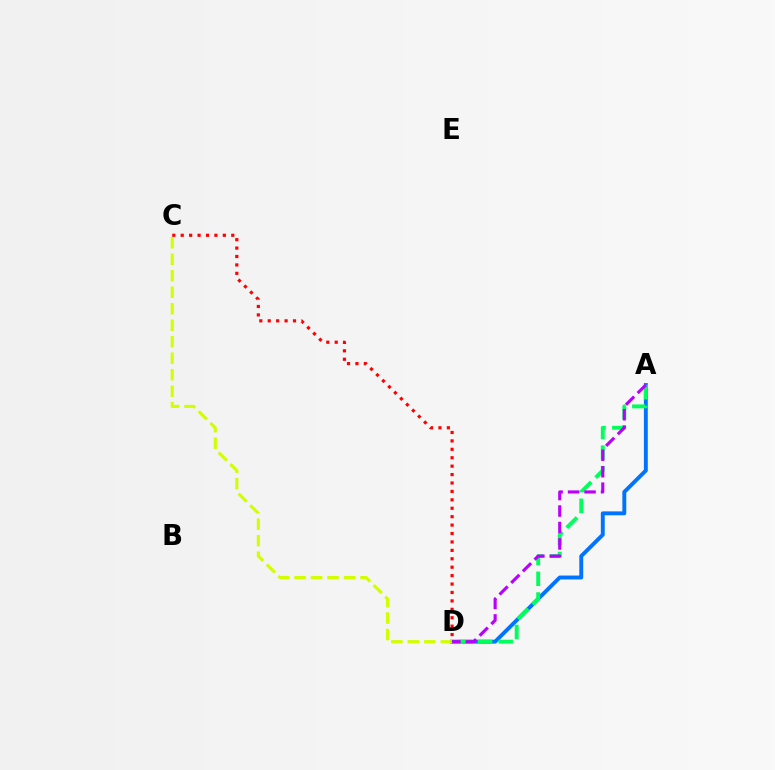{('A', 'D'): [{'color': '#0074ff', 'line_style': 'solid', 'thickness': 2.81}, {'color': '#00ff5c', 'line_style': 'dashed', 'thickness': 2.81}, {'color': '#b900ff', 'line_style': 'dashed', 'thickness': 2.24}], ('C', 'D'): [{'color': '#d1ff00', 'line_style': 'dashed', 'thickness': 2.24}, {'color': '#ff0000', 'line_style': 'dotted', 'thickness': 2.29}]}